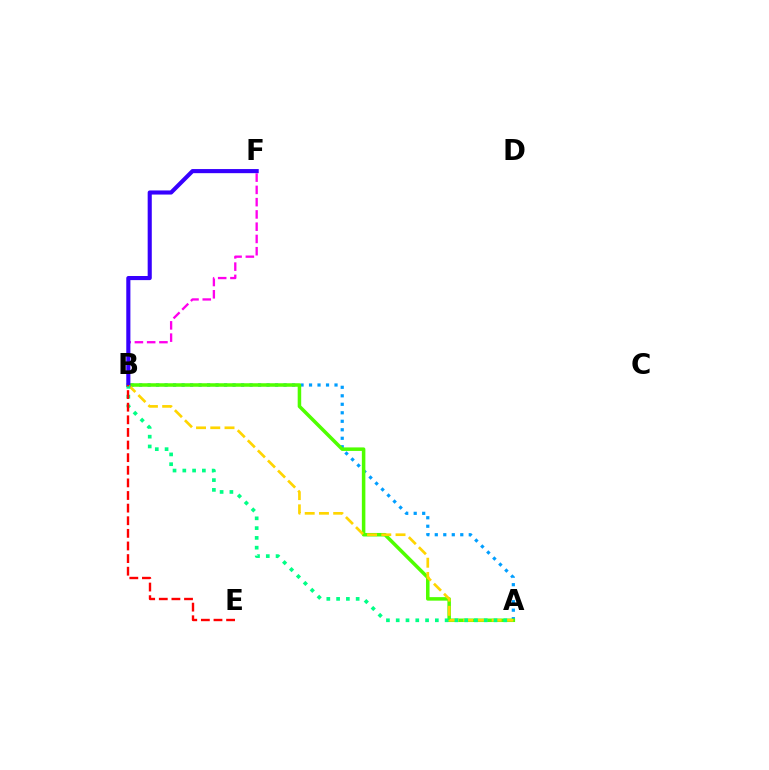{('A', 'B'): [{'color': '#009eff', 'line_style': 'dotted', 'thickness': 2.31}, {'color': '#4fff00', 'line_style': 'solid', 'thickness': 2.53}, {'color': '#ffd500', 'line_style': 'dashed', 'thickness': 1.93}, {'color': '#00ff86', 'line_style': 'dotted', 'thickness': 2.66}], ('B', 'F'): [{'color': '#ff00ed', 'line_style': 'dashed', 'thickness': 1.67}, {'color': '#3700ff', 'line_style': 'solid', 'thickness': 2.96}], ('B', 'E'): [{'color': '#ff0000', 'line_style': 'dashed', 'thickness': 1.71}]}